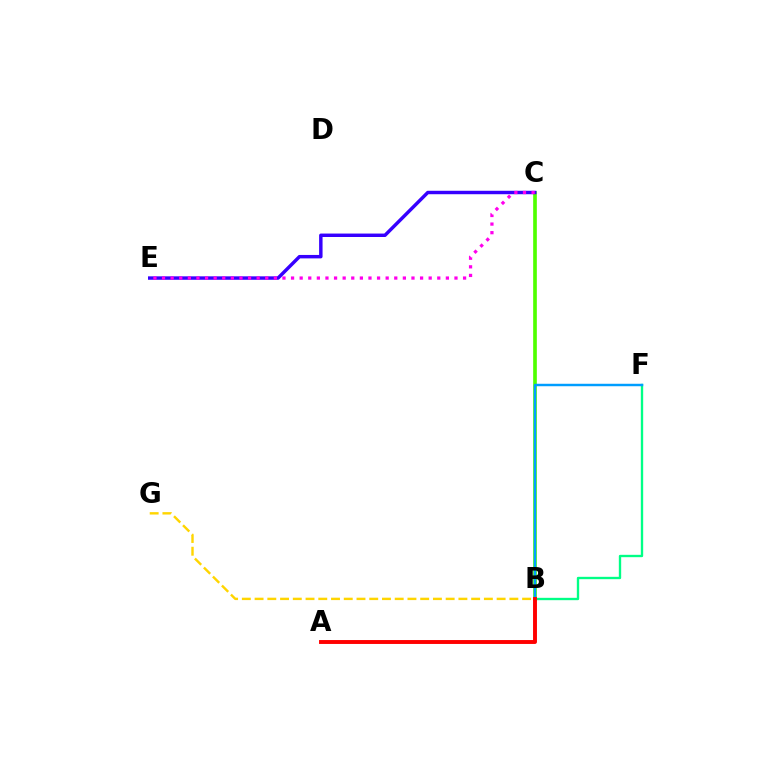{('B', 'C'): [{'color': '#4fff00', 'line_style': 'solid', 'thickness': 2.64}], ('B', 'F'): [{'color': '#00ff86', 'line_style': 'solid', 'thickness': 1.69}, {'color': '#009eff', 'line_style': 'solid', 'thickness': 1.77}], ('C', 'E'): [{'color': '#3700ff', 'line_style': 'solid', 'thickness': 2.48}, {'color': '#ff00ed', 'line_style': 'dotted', 'thickness': 2.34}], ('B', 'G'): [{'color': '#ffd500', 'line_style': 'dashed', 'thickness': 1.73}], ('A', 'B'): [{'color': '#ff0000', 'line_style': 'solid', 'thickness': 2.81}]}